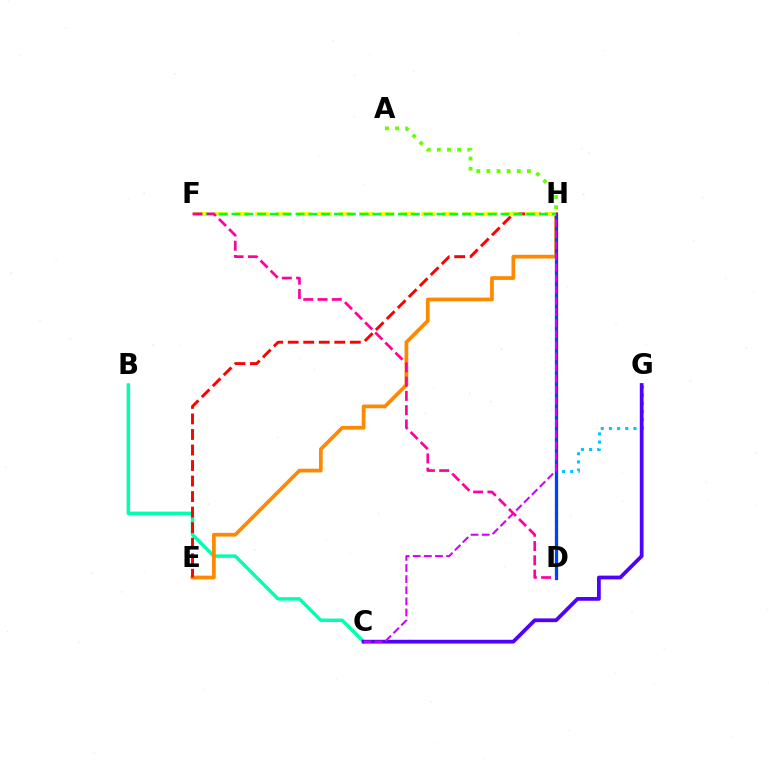{('B', 'C'): [{'color': '#00ffaf', 'line_style': 'solid', 'thickness': 2.49}], ('E', 'H'): [{'color': '#ff8800', 'line_style': 'solid', 'thickness': 2.67}, {'color': '#ff0000', 'line_style': 'dashed', 'thickness': 2.11}], ('D', 'G'): [{'color': '#00c7ff', 'line_style': 'dotted', 'thickness': 2.22}], ('C', 'G'): [{'color': '#4f00ff', 'line_style': 'solid', 'thickness': 2.7}], ('D', 'H'): [{'color': '#003fff', 'line_style': 'solid', 'thickness': 2.34}], ('F', 'H'): [{'color': '#eeff00', 'line_style': 'dashed', 'thickness': 2.82}, {'color': '#00ff27', 'line_style': 'dashed', 'thickness': 1.74}], ('C', 'H'): [{'color': '#d600ff', 'line_style': 'dashed', 'thickness': 1.51}], ('D', 'F'): [{'color': '#ff00a0', 'line_style': 'dashed', 'thickness': 1.94}], ('A', 'H'): [{'color': '#66ff00', 'line_style': 'dotted', 'thickness': 2.75}]}